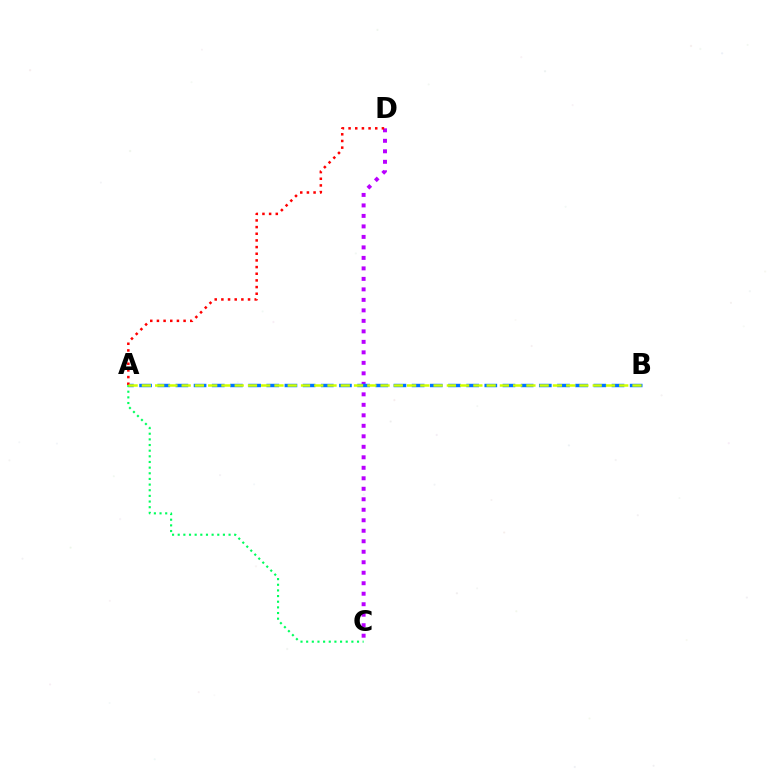{('C', 'D'): [{'color': '#b900ff', 'line_style': 'dotted', 'thickness': 2.85}], ('A', 'B'): [{'color': '#0074ff', 'line_style': 'dashed', 'thickness': 2.47}, {'color': '#d1ff00', 'line_style': 'dashed', 'thickness': 1.8}], ('A', 'C'): [{'color': '#00ff5c', 'line_style': 'dotted', 'thickness': 1.54}], ('A', 'D'): [{'color': '#ff0000', 'line_style': 'dotted', 'thickness': 1.81}]}